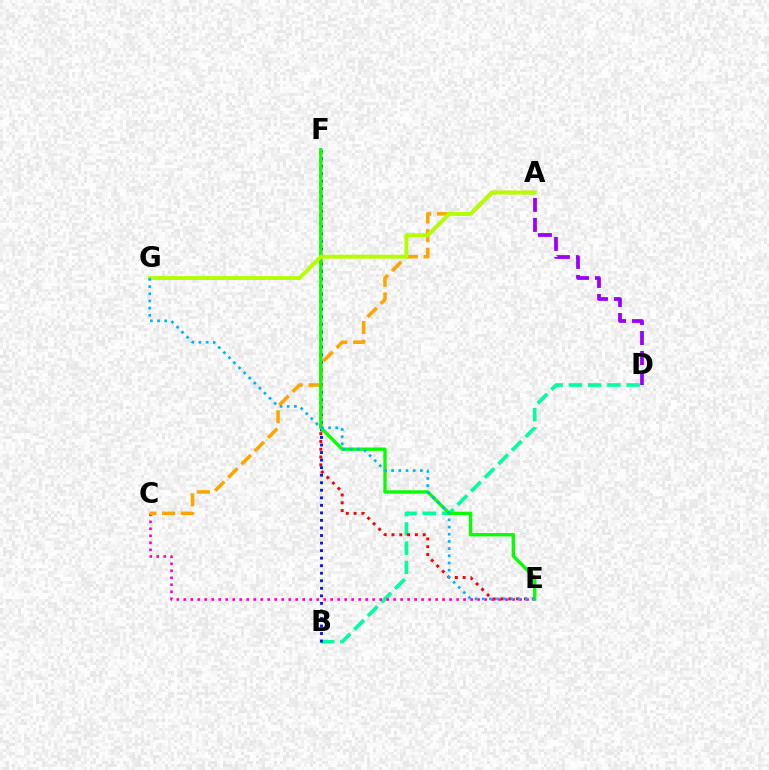{('B', 'D'): [{'color': '#00ff9d', 'line_style': 'dashed', 'thickness': 2.62}], ('E', 'F'): [{'color': '#ff0000', 'line_style': 'dotted', 'thickness': 2.12}, {'color': '#08ff00', 'line_style': 'solid', 'thickness': 2.4}], ('B', 'F'): [{'color': '#0010ff', 'line_style': 'dotted', 'thickness': 2.05}], ('C', 'E'): [{'color': '#ff00bd', 'line_style': 'dotted', 'thickness': 1.9}], ('A', 'C'): [{'color': '#ffa500', 'line_style': 'dashed', 'thickness': 2.54}], ('A', 'G'): [{'color': '#b3ff00', 'line_style': 'solid', 'thickness': 2.8}], ('E', 'G'): [{'color': '#00b5ff', 'line_style': 'dotted', 'thickness': 1.95}], ('A', 'D'): [{'color': '#9b00ff', 'line_style': 'dashed', 'thickness': 2.72}]}